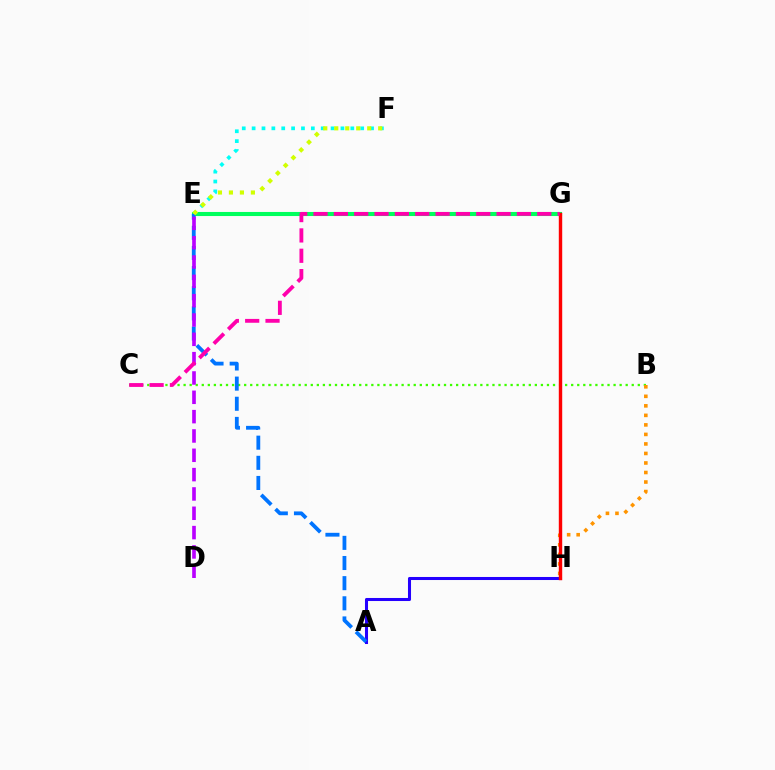{('E', 'G'): [{'color': '#00ff5c', 'line_style': 'solid', 'thickness': 2.94}], ('E', 'F'): [{'color': '#00fff6', 'line_style': 'dotted', 'thickness': 2.68}, {'color': '#d1ff00', 'line_style': 'dotted', 'thickness': 2.98}], ('B', 'C'): [{'color': '#3dff00', 'line_style': 'dotted', 'thickness': 1.65}], ('B', 'H'): [{'color': '#ff9400', 'line_style': 'dotted', 'thickness': 2.59}], ('A', 'H'): [{'color': '#2500ff', 'line_style': 'solid', 'thickness': 2.19}], ('A', 'E'): [{'color': '#0074ff', 'line_style': 'dashed', 'thickness': 2.74}], ('D', 'E'): [{'color': '#b900ff', 'line_style': 'dashed', 'thickness': 2.63}], ('G', 'H'): [{'color': '#ff0000', 'line_style': 'solid', 'thickness': 2.45}], ('C', 'G'): [{'color': '#ff00ac', 'line_style': 'dashed', 'thickness': 2.76}]}